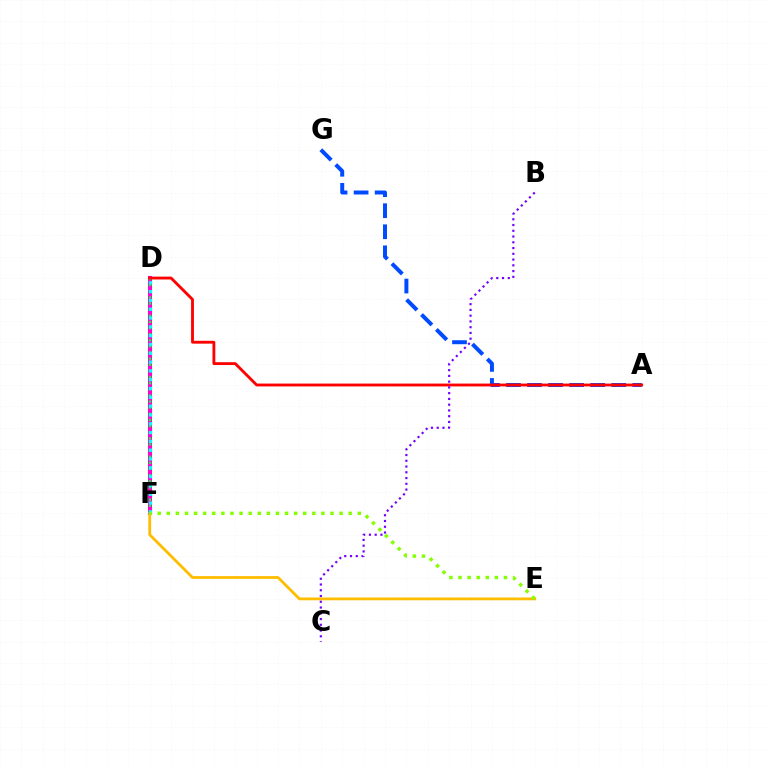{('D', 'F'): [{'color': '#ff00cf', 'line_style': 'solid', 'thickness': 2.93}, {'color': '#00ff39', 'line_style': 'dotted', 'thickness': 1.66}, {'color': '#00fff6', 'line_style': 'dotted', 'thickness': 2.39}], ('A', 'G'): [{'color': '#004bff', 'line_style': 'dashed', 'thickness': 2.86}], ('E', 'F'): [{'color': '#ffbd00', 'line_style': 'solid', 'thickness': 2.01}, {'color': '#84ff00', 'line_style': 'dotted', 'thickness': 2.47}], ('A', 'D'): [{'color': '#ff0000', 'line_style': 'solid', 'thickness': 2.05}], ('B', 'C'): [{'color': '#7200ff', 'line_style': 'dotted', 'thickness': 1.56}]}